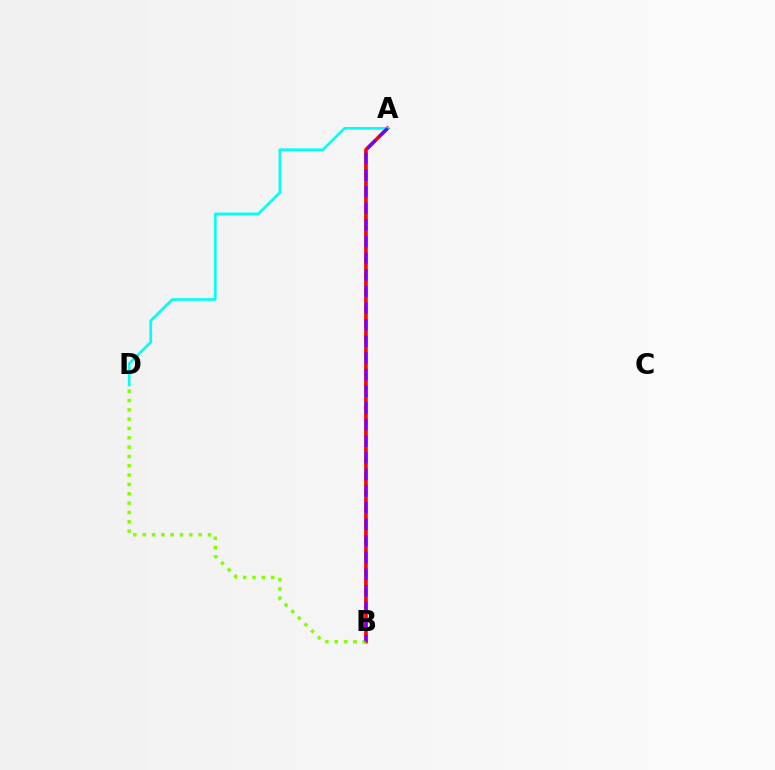{('A', 'B'): [{'color': '#ff0000', 'line_style': 'solid', 'thickness': 2.6}, {'color': '#7200ff', 'line_style': 'dashed', 'thickness': 2.26}], ('A', 'D'): [{'color': '#00fff6', 'line_style': 'solid', 'thickness': 1.92}], ('B', 'D'): [{'color': '#84ff00', 'line_style': 'dotted', 'thickness': 2.54}]}